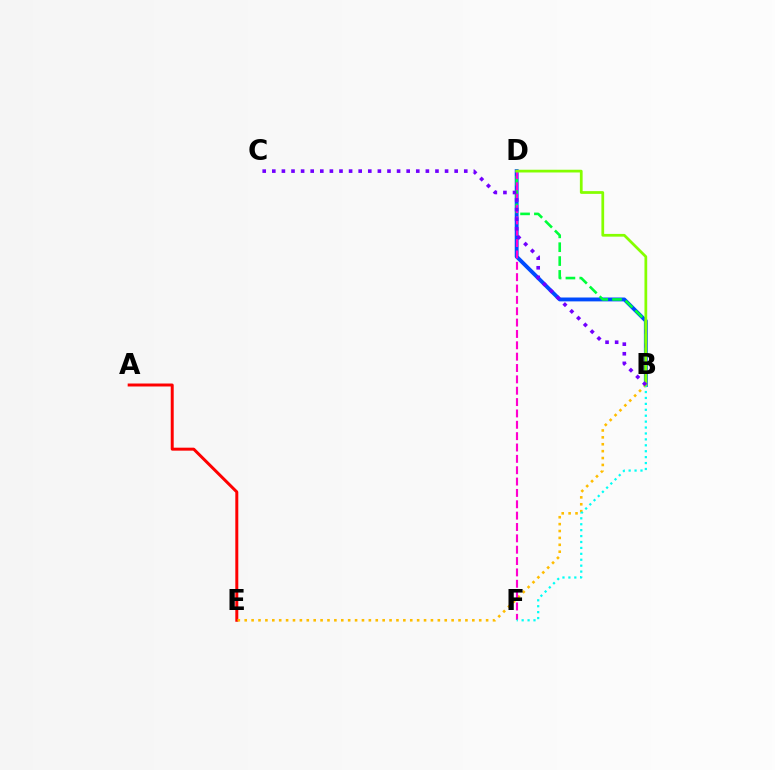{('B', 'D'): [{'color': '#004bff', 'line_style': 'solid', 'thickness': 2.79}, {'color': '#00ff39', 'line_style': 'dashed', 'thickness': 1.88}, {'color': '#84ff00', 'line_style': 'solid', 'thickness': 1.97}], ('A', 'E'): [{'color': '#ff0000', 'line_style': 'solid', 'thickness': 2.14}], ('B', 'E'): [{'color': '#ffbd00', 'line_style': 'dotted', 'thickness': 1.87}], ('D', 'F'): [{'color': '#ff00cf', 'line_style': 'dashed', 'thickness': 1.54}], ('B', 'F'): [{'color': '#00fff6', 'line_style': 'dotted', 'thickness': 1.61}], ('B', 'C'): [{'color': '#7200ff', 'line_style': 'dotted', 'thickness': 2.61}]}